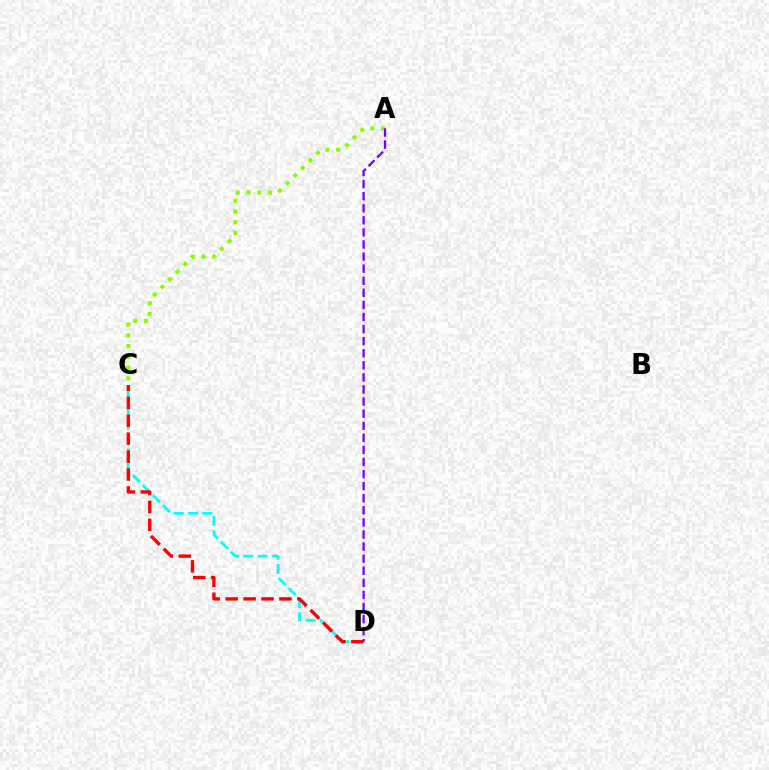{('C', 'D'): [{'color': '#00fff6', 'line_style': 'dashed', 'thickness': 1.93}, {'color': '#ff0000', 'line_style': 'dashed', 'thickness': 2.44}], ('A', 'C'): [{'color': '#84ff00', 'line_style': 'dotted', 'thickness': 2.92}], ('A', 'D'): [{'color': '#7200ff', 'line_style': 'dashed', 'thickness': 1.64}]}